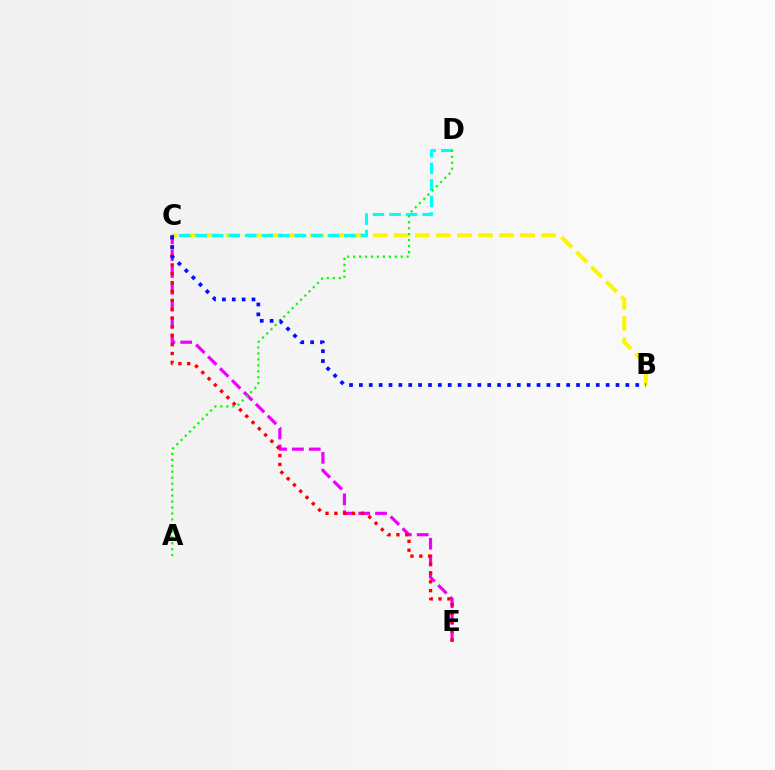{('C', 'E'): [{'color': '#ee00ff', 'line_style': 'dashed', 'thickness': 2.29}, {'color': '#ff0000', 'line_style': 'dotted', 'thickness': 2.41}], ('B', 'C'): [{'color': '#fcf500', 'line_style': 'dashed', 'thickness': 2.86}, {'color': '#0010ff', 'line_style': 'dotted', 'thickness': 2.68}], ('C', 'D'): [{'color': '#00fff6', 'line_style': 'dashed', 'thickness': 2.25}], ('A', 'D'): [{'color': '#08ff00', 'line_style': 'dotted', 'thickness': 1.62}]}